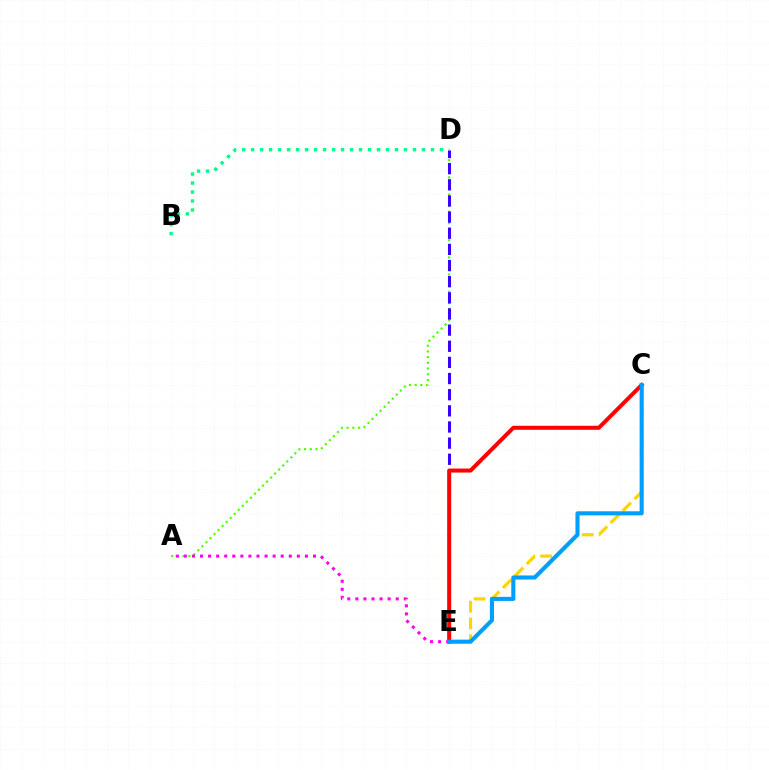{('A', 'D'): [{'color': '#4fff00', 'line_style': 'dotted', 'thickness': 1.55}], ('B', 'D'): [{'color': '#00ff86', 'line_style': 'dotted', 'thickness': 2.44}], ('C', 'E'): [{'color': '#ffd500', 'line_style': 'dashed', 'thickness': 2.29}, {'color': '#ff0000', 'line_style': 'solid', 'thickness': 2.89}, {'color': '#009eff', 'line_style': 'solid', 'thickness': 2.95}], ('D', 'E'): [{'color': '#3700ff', 'line_style': 'dashed', 'thickness': 2.19}], ('A', 'E'): [{'color': '#ff00ed', 'line_style': 'dotted', 'thickness': 2.19}]}